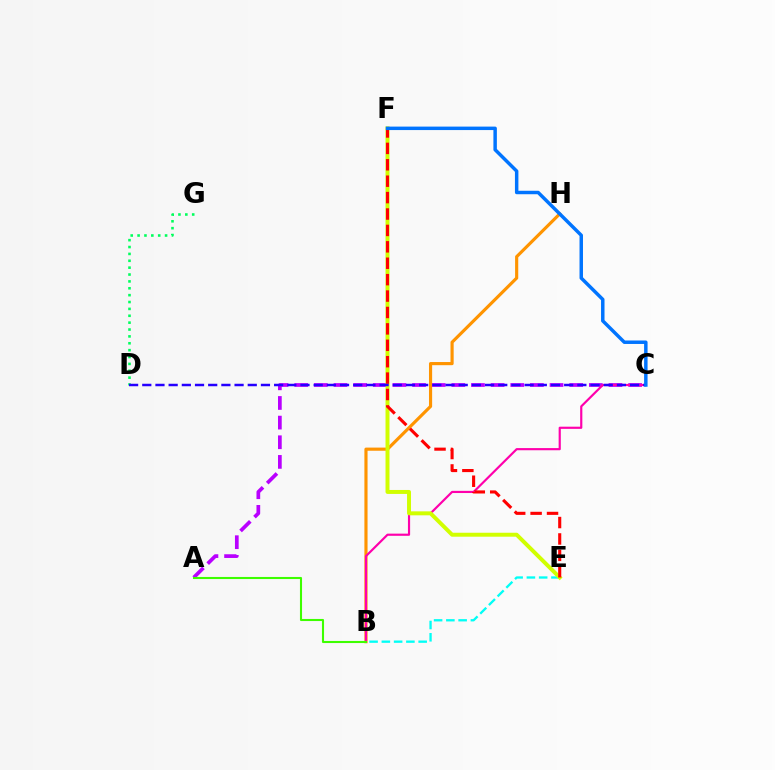{('A', 'C'): [{'color': '#b900ff', 'line_style': 'dashed', 'thickness': 2.67}], ('B', 'H'): [{'color': '#ff9400', 'line_style': 'solid', 'thickness': 2.27}], ('B', 'C'): [{'color': '#ff00ac', 'line_style': 'solid', 'thickness': 1.56}], ('B', 'E'): [{'color': '#00fff6', 'line_style': 'dashed', 'thickness': 1.67}], ('A', 'B'): [{'color': '#3dff00', 'line_style': 'solid', 'thickness': 1.51}], ('D', 'G'): [{'color': '#00ff5c', 'line_style': 'dotted', 'thickness': 1.87}], ('E', 'F'): [{'color': '#d1ff00', 'line_style': 'solid', 'thickness': 2.85}, {'color': '#ff0000', 'line_style': 'dashed', 'thickness': 2.23}], ('C', 'D'): [{'color': '#2500ff', 'line_style': 'dashed', 'thickness': 1.79}], ('C', 'F'): [{'color': '#0074ff', 'line_style': 'solid', 'thickness': 2.5}]}